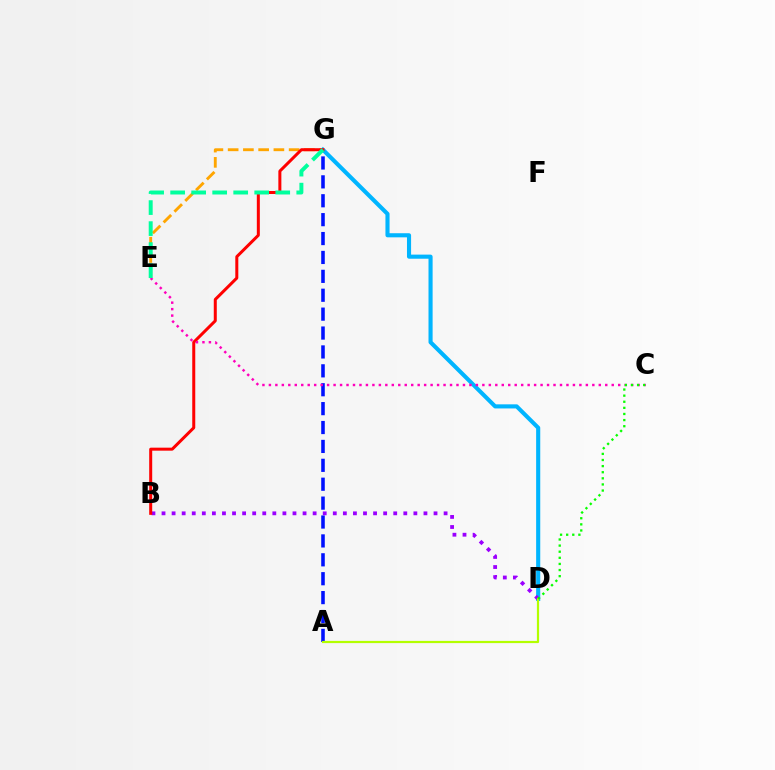{('A', 'G'): [{'color': '#0010ff', 'line_style': 'dashed', 'thickness': 2.57}], ('E', 'G'): [{'color': '#ffa500', 'line_style': 'dashed', 'thickness': 2.07}, {'color': '#00ff9d', 'line_style': 'dashed', 'thickness': 2.86}], ('D', 'G'): [{'color': '#00b5ff', 'line_style': 'solid', 'thickness': 2.96}], ('B', 'D'): [{'color': '#9b00ff', 'line_style': 'dotted', 'thickness': 2.74}], ('B', 'G'): [{'color': '#ff0000', 'line_style': 'solid', 'thickness': 2.16}], ('C', 'E'): [{'color': '#ff00bd', 'line_style': 'dotted', 'thickness': 1.76}], ('A', 'D'): [{'color': '#b3ff00', 'line_style': 'solid', 'thickness': 1.59}], ('C', 'D'): [{'color': '#08ff00', 'line_style': 'dotted', 'thickness': 1.66}]}